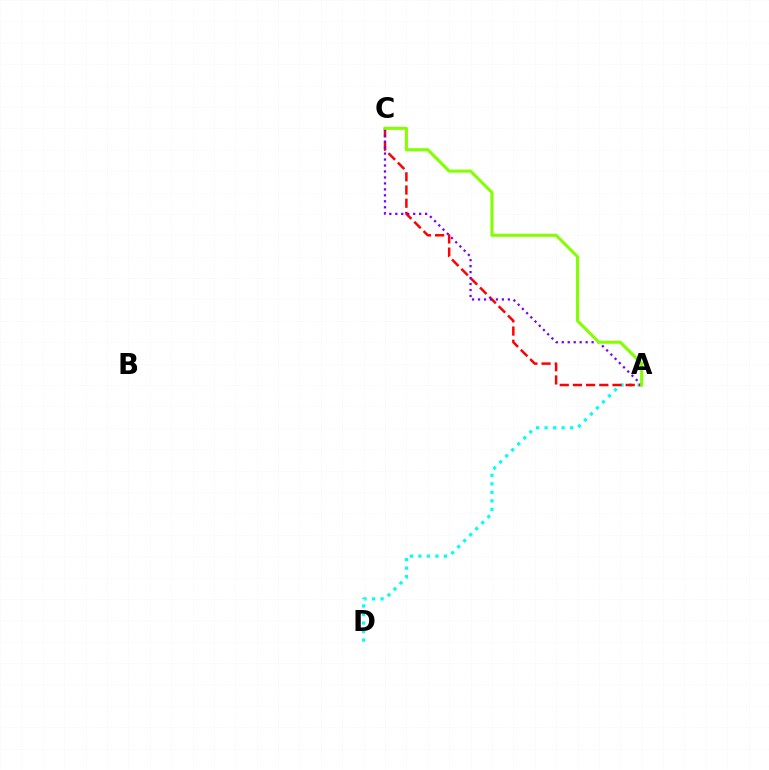{('A', 'D'): [{'color': '#00fff6', 'line_style': 'dotted', 'thickness': 2.31}], ('A', 'C'): [{'color': '#ff0000', 'line_style': 'dashed', 'thickness': 1.79}, {'color': '#7200ff', 'line_style': 'dotted', 'thickness': 1.62}, {'color': '#84ff00', 'line_style': 'solid', 'thickness': 2.22}]}